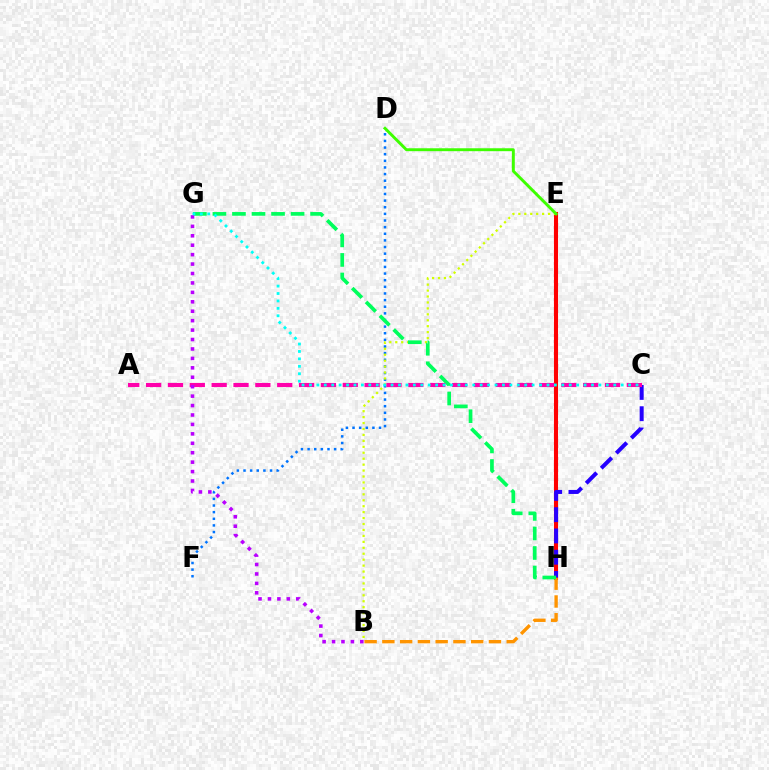{('E', 'H'): [{'color': '#ff0000', 'line_style': 'solid', 'thickness': 2.94}], ('B', 'H'): [{'color': '#ff9400', 'line_style': 'dashed', 'thickness': 2.41}], ('C', 'H'): [{'color': '#2500ff', 'line_style': 'dashed', 'thickness': 2.89}], ('D', 'F'): [{'color': '#0074ff', 'line_style': 'dotted', 'thickness': 1.8}], ('B', 'E'): [{'color': '#d1ff00', 'line_style': 'dotted', 'thickness': 1.61}], ('G', 'H'): [{'color': '#00ff5c', 'line_style': 'dashed', 'thickness': 2.65}], ('D', 'E'): [{'color': '#3dff00', 'line_style': 'solid', 'thickness': 2.1}], ('A', 'C'): [{'color': '#ff00ac', 'line_style': 'dashed', 'thickness': 2.97}], ('B', 'G'): [{'color': '#b900ff', 'line_style': 'dotted', 'thickness': 2.56}], ('C', 'G'): [{'color': '#00fff6', 'line_style': 'dotted', 'thickness': 2.02}]}